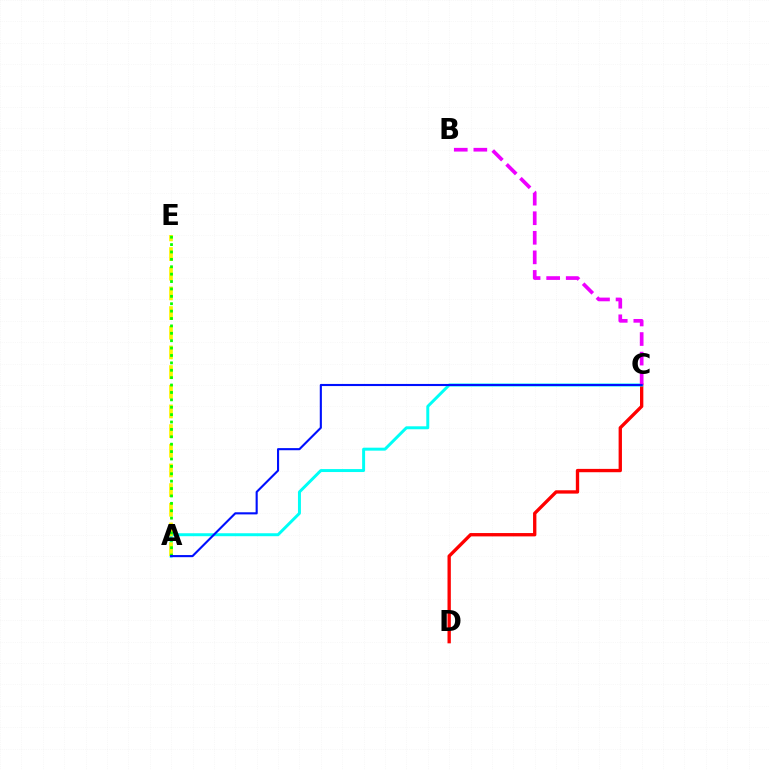{('C', 'D'): [{'color': '#ff0000', 'line_style': 'solid', 'thickness': 2.4}], ('A', 'C'): [{'color': '#00fff6', 'line_style': 'solid', 'thickness': 2.13}, {'color': '#0010ff', 'line_style': 'solid', 'thickness': 1.53}], ('B', 'C'): [{'color': '#ee00ff', 'line_style': 'dashed', 'thickness': 2.66}], ('A', 'E'): [{'color': '#fcf500', 'line_style': 'dashed', 'thickness': 2.67}, {'color': '#08ff00', 'line_style': 'dotted', 'thickness': 2.01}]}